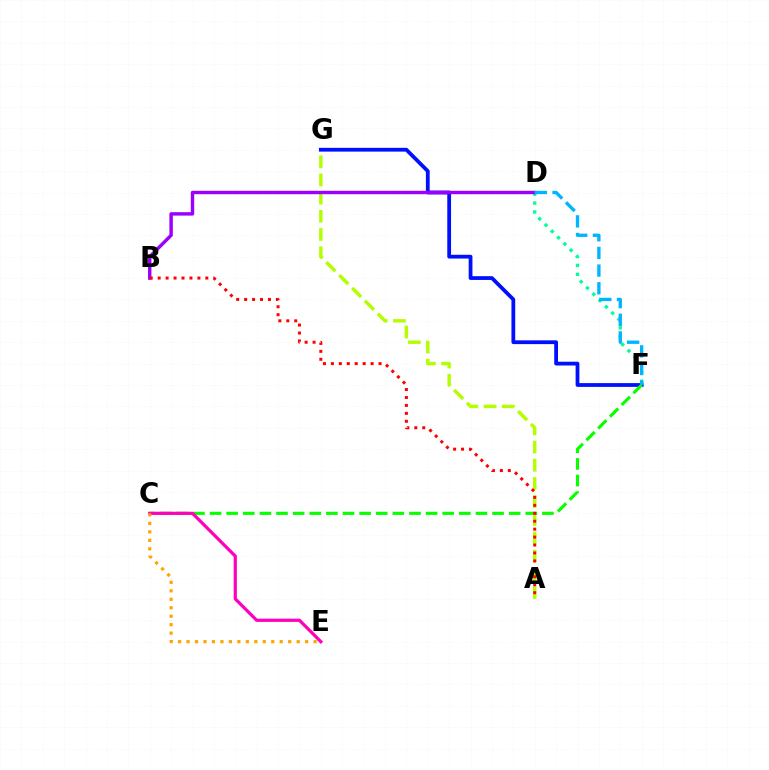{('A', 'G'): [{'color': '#b3ff00', 'line_style': 'dashed', 'thickness': 2.47}], ('F', 'G'): [{'color': '#0010ff', 'line_style': 'solid', 'thickness': 2.72}], ('D', 'F'): [{'color': '#00ff9d', 'line_style': 'dotted', 'thickness': 2.42}, {'color': '#00b5ff', 'line_style': 'dashed', 'thickness': 2.4}], ('C', 'F'): [{'color': '#08ff00', 'line_style': 'dashed', 'thickness': 2.26}], ('B', 'D'): [{'color': '#9b00ff', 'line_style': 'solid', 'thickness': 2.47}], ('A', 'B'): [{'color': '#ff0000', 'line_style': 'dotted', 'thickness': 2.16}], ('C', 'E'): [{'color': '#ff00bd', 'line_style': 'solid', 'thickness': 2.32}, {'color': '#ffa500', 'line_style': 'dotted', 'thickness': 2.3}]}